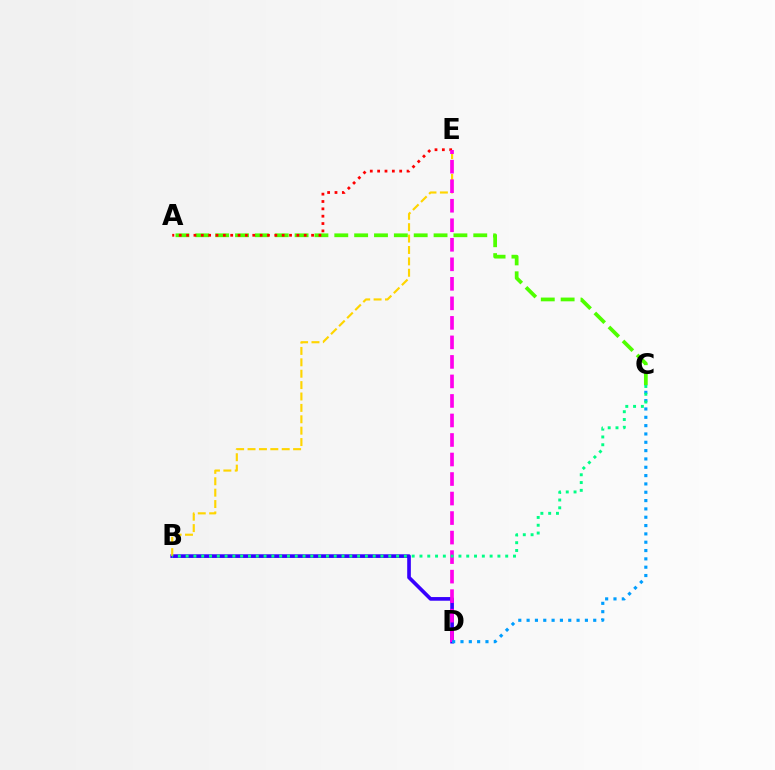{('A', 'C'): [{'color': '#4fff00', 'line_style': 'dashed', 'thickness': 2.7}], ('A', 'E'): [{'color': '#ff0000', 'line_style': 'dotted', 'thickness': 2.0}], ('B', 'D'): [{'color': '#3700ff', 'line_style': 'solid', 'thickness': 2.63}], ('B', 'E'): [{'color': '#ffd500', 'line_style': 'dashed', 'thickness': 1.55}], ('D', 'E'): [{'color': '#ff00ed', 'line_style': 'dashed', 'thickness': 2.65}], ('C', 'D'): [{'color': '#009eff', 'line_style': 'dotted', 'thickness': 2.26}], ('B', 'C'): [{'color': '#00ff86', 'line_style': 'dotted', 'thickness': 2.12}]}